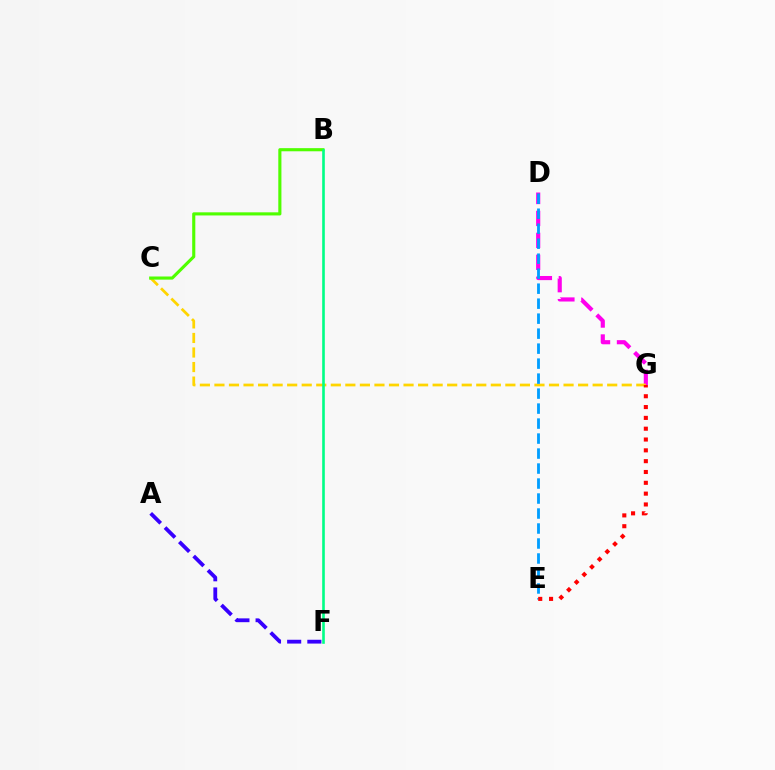{('A', 'F'): [{'color': '#3700ff', 'line_style': 'dashed', 'thickness': 2.74}], ('D', 'G'): [{'color': '#ff00ed', 'line_style': 'dashed', 'thickness': 2.98}], ('C', 'G'): [{'color': '#ffd500', 'line_style': 'dashed', 'thickness': 1.98}], ('B', 'C'): [{'color': '#4fff00', 'line_style': 'solid', 'thickness': 2.25}], ('D', 'E'): [{'color': '#009eff', 'line_style': 'dashed', 'thickness': 2.04}], ('B', 'F'): [{'color': '#00ff86', 'line_style': 'solid', 'thickness': 1.89}], ('E', 'G'): [{'color': '#ff0000', 'line_style': 'dotted', 'thickness': 2.94}]}